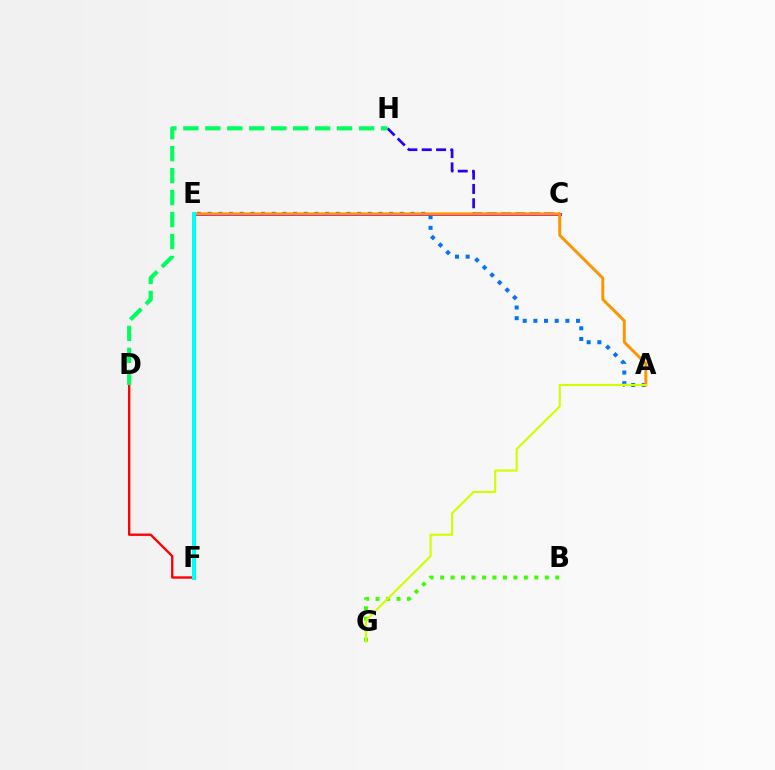{('C', 'H'): [{'color': '#2500ff', 'line_style': 'dashed', 'thickness': 1.95}], ('A', 'E'): [{'color': '#0074ff', 'line_style': 'dotted', 'thickness': 2.9}, {'color': '#ff9400', 'line_style': 'solid', 'thickness': 2.13}], ('B', 'G'): [{'color': '#3dff00', 'line_style': 'dotted', 'thickness': 2.85}], ('E', 'F'): [{'color': '#ff00ac', 'line_style': 'dotted', 'thickness': 2.05}, {'color': '#00fff6', 'line_style': 'solid', 'thickness': 2.91}], ('C', 'E'): [{'color': '#b900ff', 'line_style': 'solid', 'thickness': 2.16}], ('D', 'F'): [{'color': '#ff0000', 'line_style': 'solid', 'thickness': 1.69}], ('D', 'H'): [{'color': '#00ff5c', 'line_style': 'dashed', 'thickness': 2.98}], ('A', 'G'): [{'color': '#d1ff00', 'line_style': 'solid', 'thickness': 1.55}]}